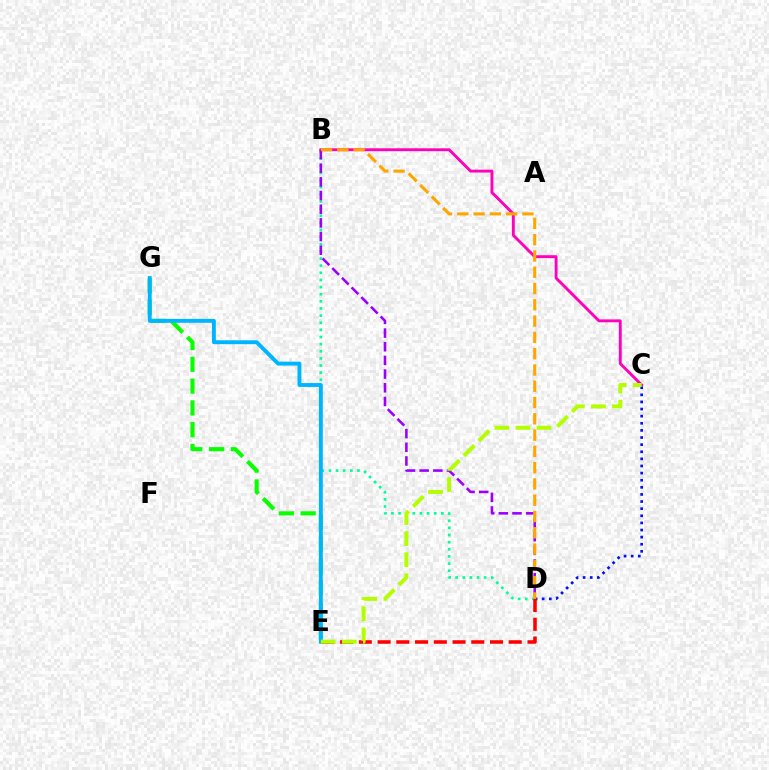{('B', 'D'): [{'color': '#00ff9d', 'line_style': 'dotted', 'thickness': 1.94}, {'color': '#9b00ff', 'line_style': 'dashed', 'thickness': 1.86}, {'color': '#ffa500', 'line_style': 'dashed', 'thickness': 2.21}], ('B', 'C'): [{'color': '#ff00bd', 'line_style': 'solid', 'thickness': 2.08}], ('C', 'D'): [{'color': '#0010ff', 'line_style': 'dotted', 'thickness': 1.93}], ('E', 'G'): [{'color': '#08ff00', 'line_style': 'dashed', 'thickness': 2.96}, {'color': '#00b5ff', 'line_style': 'solid', 'thickness': 2.81}], ('D', 'E'): [{'color': '#ff0000', 'line_style': 'dashed', 'thickness': 2.55}], ('C', 'E'): [{'color': '#b3ff00', 'line_style': 'dashed', 'thickness': 2.87}]}